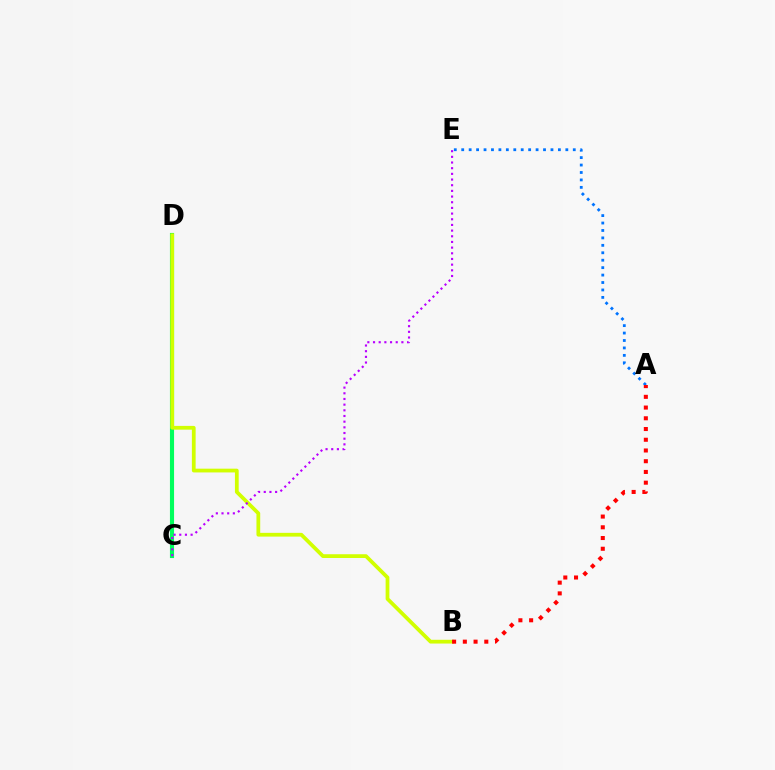{('C', 'D'): [{'color': '#00ff5c', 'line_style': 'solid', 'thickness': 2.96}], ('B', 'D'): [{'color': '#d1ff00', 'line_style': 'solid', 'thickness': 2.7}], ('C', 'E'): [{'color': '#b900ff', 'line_style': 'dotted', 'thickness': 1.54}], ('A', 'E'): [{'color': '#0074ff', 'line_style': 'dotted', 'thickness': 2.02}], ('A', 'B'): [{'color': '#ff0000', 'line_style': 'dotted', 'thickness': 2.92}]}